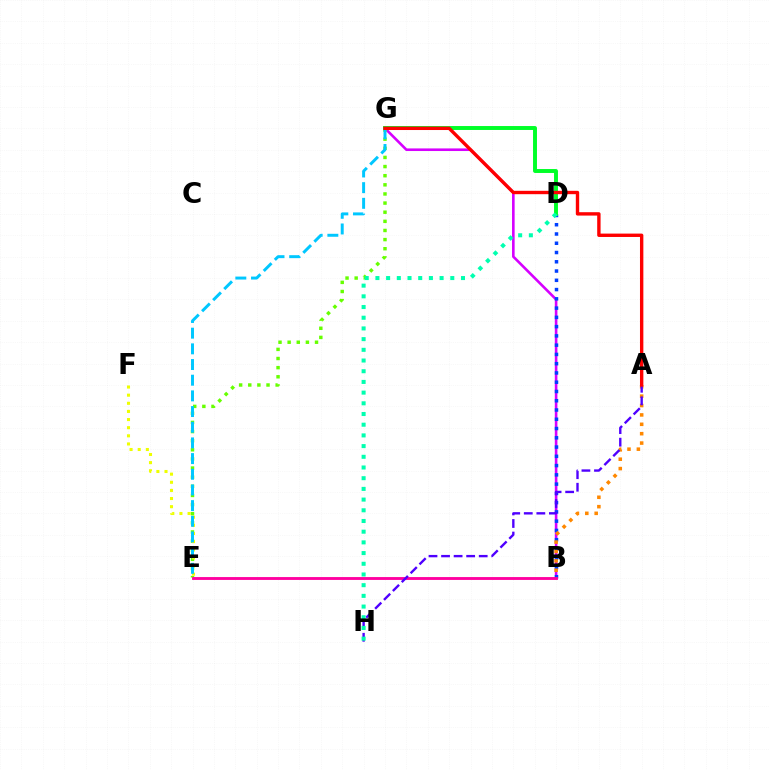{('B', 'G'): [{'color': '#d600ff', 'line_style': 'solid', 'thickness': 1.88}], ('B', 'D'): [{'color': '#003fff', 'line_style': 'dotted', 'thickness': 2.52}], ('E', 'G'): [{'color': '#66ff00', 'line_style': 'dotted', 'thickness': 2.48}, {'color': '#00c7ff', 'line_style': 'dashed', 'thickness': 2.13}], ('D', 'G'): [{'color': '#00ff27', 'line_style': 'solid', 'thickness': 2.83}], ('A', 'B'): [{'color': '#ff8800', 'line_style': 'dotted', 'thickness': 2.55}], ('B', 'E'): [{'color': '#ff00a0', 'line_style': 'solid', 'thickness': 2.06}], ('A', 'H'): [{'color': '#4f00ff', 'line_style': 'dashed', 'thickness': 1.71}], ('E', 'F'): [{'color': '#eeff00', 'line_style': 'dotted', 'thickness': 2.21}], ('D', 'H'): [{'color': '#00ffaf', 'line_style': 'dotted', 'thickness': 2.91}], ('A', 'G'): [{'color': '#ff0000', 'line_style': 'solid', 'thickness': 2.43}]}